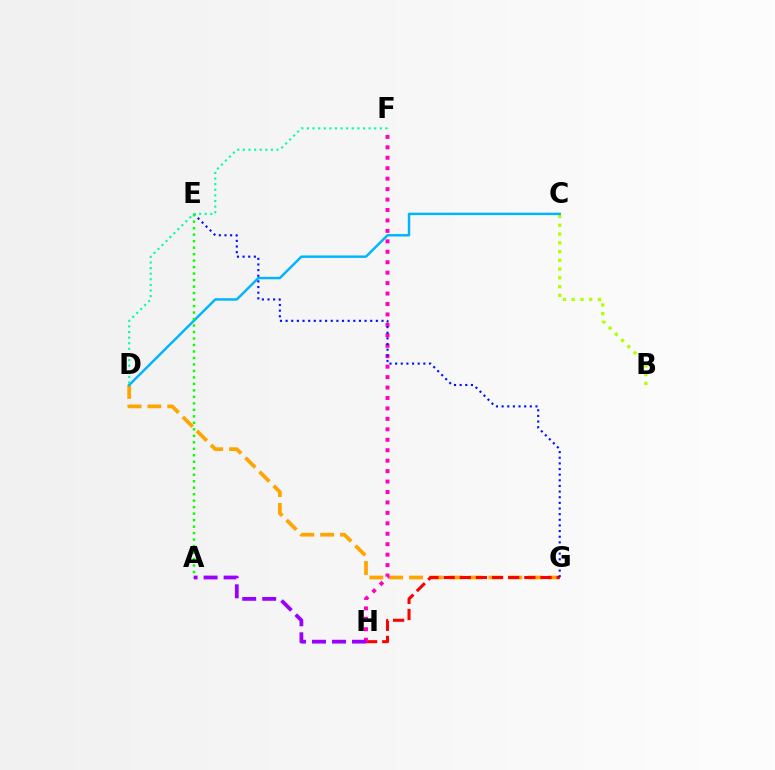{('B', 'C'): [{'color': '#b3ff00', 'line_style': 'dotted', 'thickness': 2.38}], ('D', 'G'): [{'color': '#ffa500', 'line_style': 'dashed', 'thickness': 2.7}], ('C', 'D'): [{'color': '#00b5ff', 'line_style': 'solid', 'thickness': 1.76}], ('G', 'H'): [{'color': '#ff0000', 'line_style': 'dashed', 'thickness': 2.19}], ('F', 'H'): [{'color': '#ff00bd', 'line_style': 'dotted', 'thickness': 2.84}], ('E', 'G'): [{'color': '#0010ff', 'line_style': 'dotted', 'thickness': 1.53}], ('A', 'E'): [{'color': '#08ff00', 'line_style': 'dotted', 'thickness': 1.76}], ('A', 'H'): [{'color': '#9b00ff', 'line_style': 'dashed', 'thickness': 2.72}], ('D', 'F'): [{'color': '#00ff9d', 'line_style': 'dotted', 'thickness': 1.52}]}